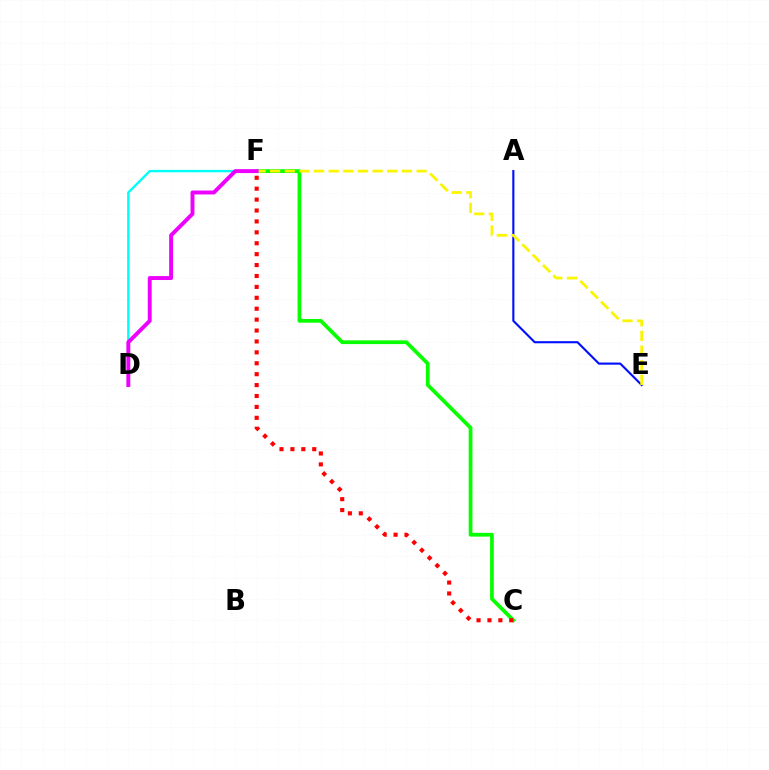{('C', 'F'): [{'color': '#08ff00', 'line_style': 'solid', 'thickness': 2.7}, {'color': '#ff0000', 'line_style': 'dotted', 'thickness': 2.96}], ('D', 'F'): [{'color': '#00fff6', 'line_style': 'solid', 'thickness': 1.73}, {'color': '#ee00ff', 'line_style': 'solid', 'thickness': 2.83}], ('A', 'E'): [{'color': '#0010ff', 'line_style': 'solid', 'thickness': 1.53}], ('E', 'F'): [{'color': '#fcf500', 'line_style': 'dashed', 'thickness': 1.99}]}